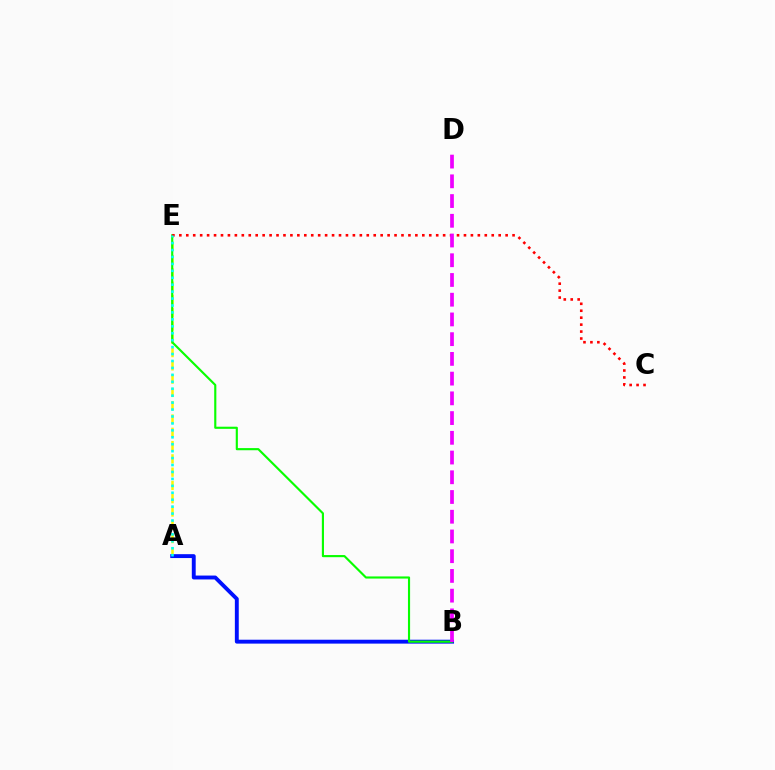{('A', 'E'): [{'color': '#fcf500', 'line_style': 'dashed', 'thickness': 1.8}, {'color': '#00fff6', 'line_style': 'dotted', 'thickness': 1.88}], ('A', 'B'): [{'color': '#0010ff', 'line_style': 'solid', 'thickness': 2.8}], ('B', 'E'): [{'color': '#08ff00', 'line_style': 'solid', 'thickness': 1.54}], ('C', 'E'): [{'color': '#ff0000', 'line_style': 'dotted', 'thickness': 1.89}], ('B', 'D'): [{'color': '#ee00ff', 'line_style': 'dashed', 'thickness': 2.68}]}